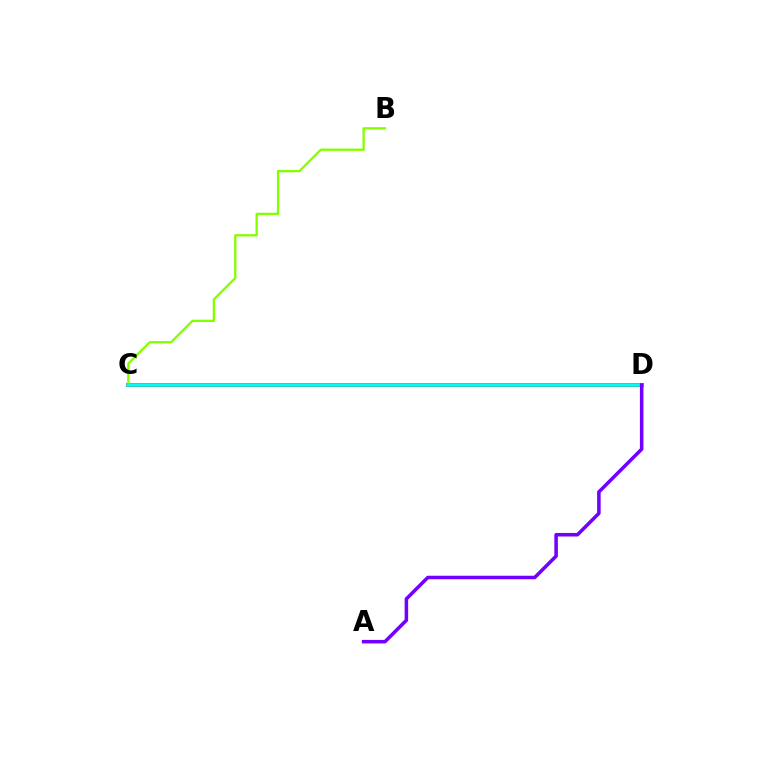{('C', 'D'): [{'color': '#ff0000', 'line_style': 'solid', 'thickness': 2.86}, {'color': '#00fff6', 'line_style': 'solid', 'thickness': 2.58}], ('B', 'C'): [{'color': '#84ff00', 'line_style': 'solid', 'thickness': 1.67}], ('A', 'D'): [{'color': '#7200ff', 'line_style': 'solid', 'thickness': 2.54}]}